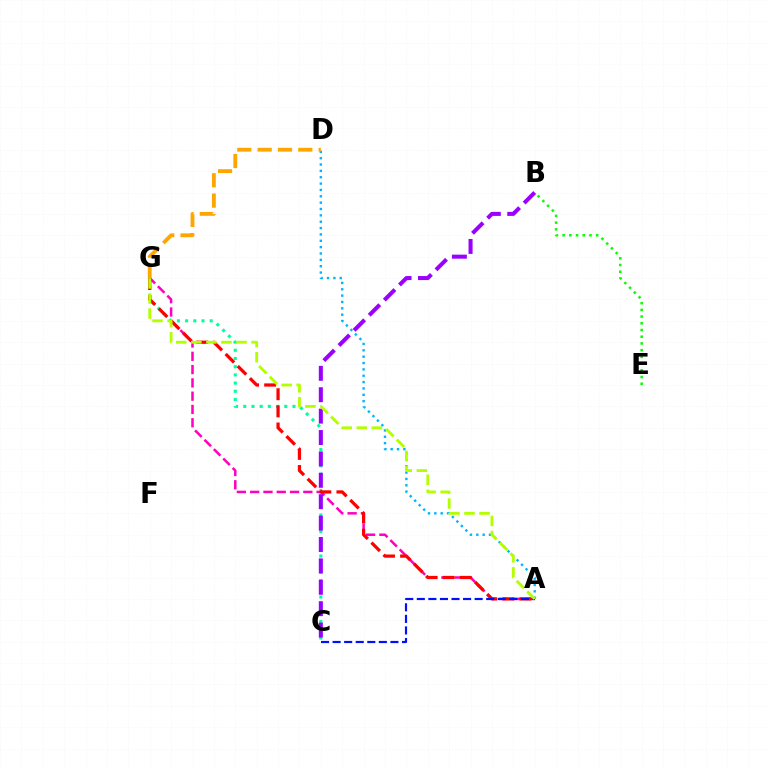{('A', 'G'): [{'color': '#ff00bd', 'line_style': 'dashed', 'thickness': 1.81}, {'color': '#ff0000', 'line_style': 'dashed', 'thickness': 2.33}, {'color': '#b3ff00', 'line_style': 'dashed', 'thickness': 2.05}], ('C', 'G'): [{'color': '#00ff9d', 'line_style': 'dotted', 'thickness': 2.23}], ('B', 'E'): [{'color': '#08ff00', 'line_style': 'dotted', 'thickness': 1.82}], ('A', 'C'): [{'color': '#0010ff', 'line_style': 'dashed', 'thickness': 1.57}], ('B', 'C'): [{'color': '#9b00ff', 'line_style': 'dashed', 'thickness': 2.91}], ('A', 'D'): [{'color': '#00b5ff', 'line_style': 'dotted', 'thickness': 1.73}], ('D', 'G'): [{'color': '#ffa500', 'line_style': 'dashed', 'thickness': 2.76}]}